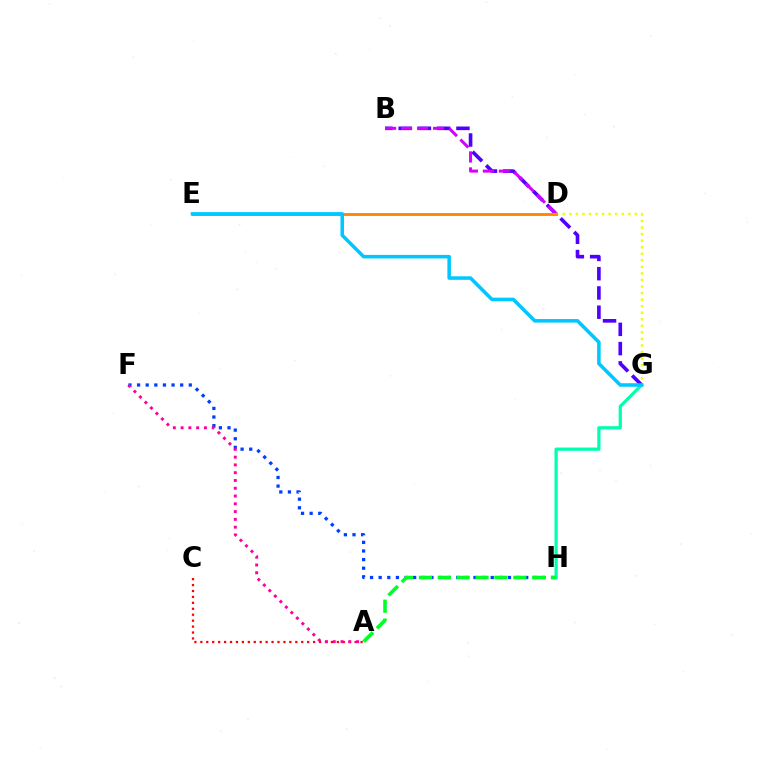{('G', 'H'): [{'color': '#00ffaf', 'line_style': 'solid', 'thickness': 2.33}], ('B', 'G'): [{'color': '#4f00ff', 'line_style': 'dashed', 'thickness': 2.62}], ('B', 'D'): [{'color': '#d600ff', 'line_style': 'dashed', 'thickness': 2.17}], ('D', 'G'): [{'color': '#eeff00', 'line_style': 'dotted', 'thickness': 1.78}], ('F', 'H'): [{'color': '#003fff', 'line_style': 'dotted', 'thickness': 2.34}], ('D', 'E'): [{'color': '#66ff00', 'line_style': 'solid', 'thickness': 2.15}, {'color': '#ff8800', 'line_style': 'solid', 'thickness': 1.89}], ('A', 'C'): [{'color': '#ff0000', 'line_style': 'dotted', 'thickness': 1.61}], ('E', 'G'): [{'color': '#00c7ff', 'line_style': 'solid', 'thickness': 2.56}], ('A', 'H'): [{'color': '#00ff27', 'line_style': 'dashed', 'thickness': 2.56}], ('A', 'F'): [{'color': '#ff00a0', 'line_style': 'dotted', 'thickness': 2.11}]}